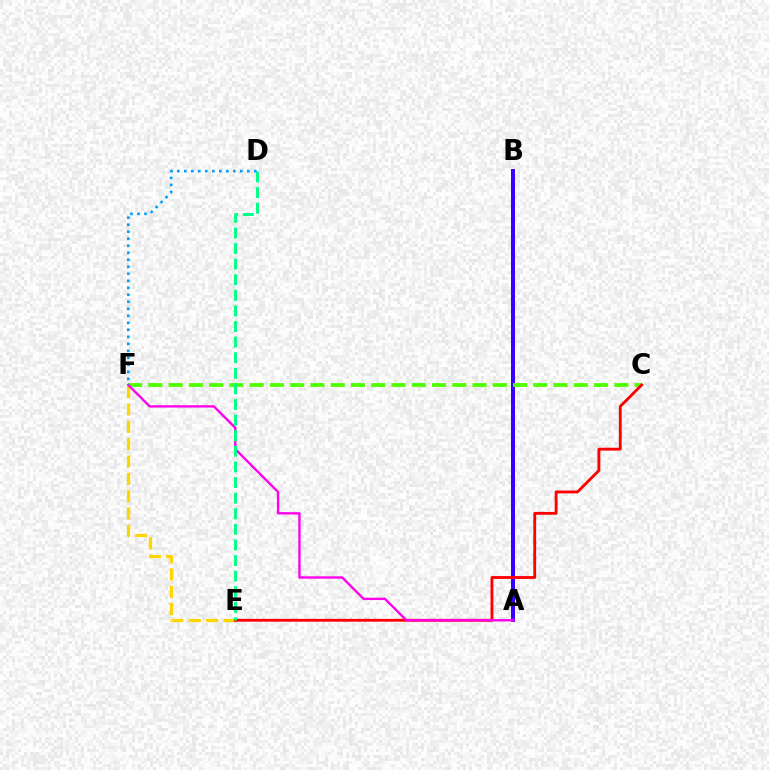{('A', 'B'): [{'color': '#3700ff', 'line_style': 'solid', 'thickness': 2.88}], ('C', 'F'): [{'color': '#4fff00', 'line_style': 'dashed', 'thickness': 2.75}], ('E', 'F'): [{'color': '#ffd500', 'line_style': 'dashed', 'thickness': 2.35}], ('C', 'E'): [{'color': '#ff0000', 'line_style': 'solid', 'thickness': 2.05}], ('A', 'F'): [{'color': '#ff00ed', 'line_style': 'solid', 'thickness': 1.7}], ('D', 'E'): [{'color': '#00ff86', 'line_style': 'dashed', 'thickness': 2.12}], ('D', 'F'): [{'color': '#009eff', 'line_style': 'dotted', 'thickness': 1.9}]}